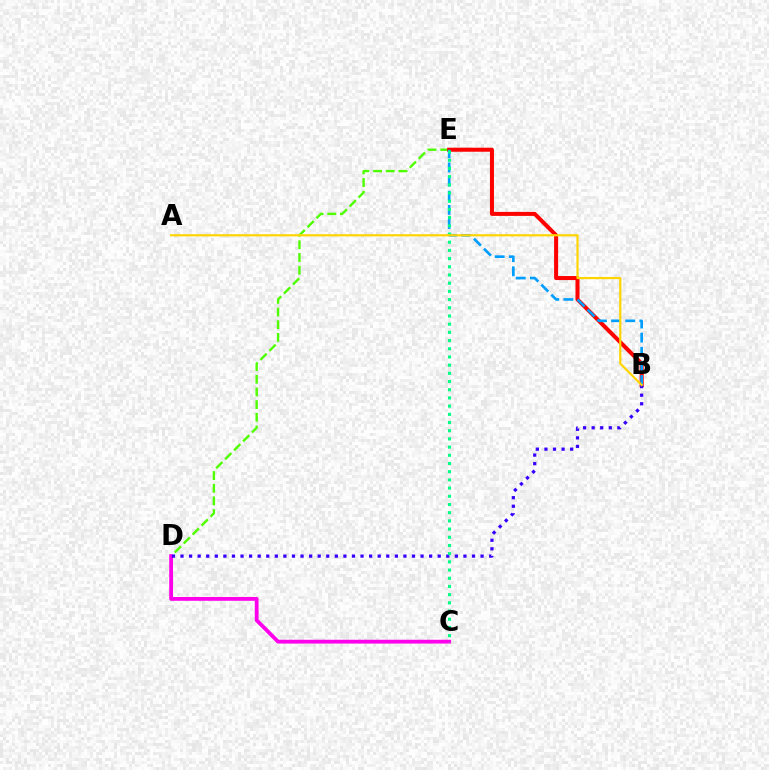{('D', 'E'): [{'color': '#4fff00', 'line_style': 'dashed', 'thickness': 1.72}], ('C', 'D'): [{'color': '#ff00ed', 'line_style': 'solid', 'thickness': 2.74}], ('B', 'E'): [{'color': '#ff0000', 'line_style': 'solid', 'thickness': 2.9}, {'color': '#009eff', 'line_style': 'dashed', 'thickness': 1.92}], ('B', 'D'): [{'color': '#3700ff', 'line_style': 'dotted', 'thickness': 2.33}], ('C', 'E'): [{'color': '#00ff86', 'line_style': 'dotted', 'thickness': 2.23}], ('A', 'B'): [{'color': '#ffd500', 'line_style': 'solid', 'thickness': 1.58}]}